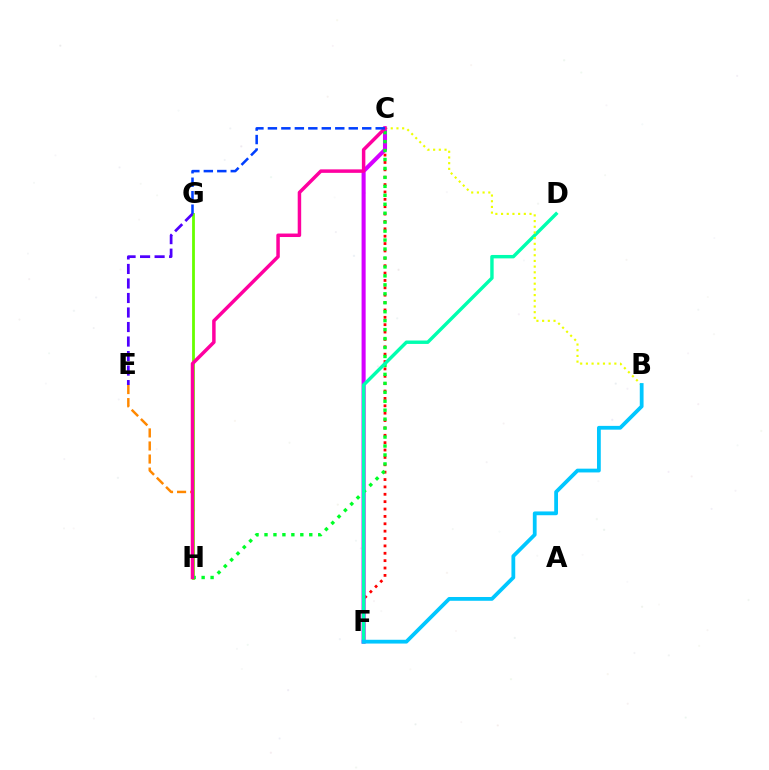{('C', 'F'): [{'color': '#ff0000', 'line_style': 'dotted', 'thickness': 2.0}, {'color': '#d600ff', 'line_style': 'solid', 'thickness': 2.93}], ('G', 'H'): [{'color': '#66ff00', 'line_style': 'solid', 'thickness': 2.02}], ('C', 'H'): [{'color': '#00ff27', 'line_style': 'dotted', 'thickness': 2.43}, {'color': '#ff00a0', 'line_style': 'solid', 'thickness': 2.51}], ('D', 'F'): [{'color': '#00ffaf', 'line_style': 'solid', 'thickness': 2.46}], ('B', 'C'): [{'color': '#eeff00', 'line_style': 'dotted', 'thickness': 1.55}], ('E', 'H'): [{'color': '#ff8800', 'line_style': 'dashed', 'thickness': 1.77}], ('B', 'F'): [{'color': '#00c7ff', 'line_style': 'solid', 'thickness': 2.72}], ('C', 'G'): [{'color': '#003fff', 'line_style': 'dashed', 'thickness': 1.83}], ('E', 'G'): [{'color': '#4f00ff', 'line_style': 'dashed', 'thickness': 1.97}]}